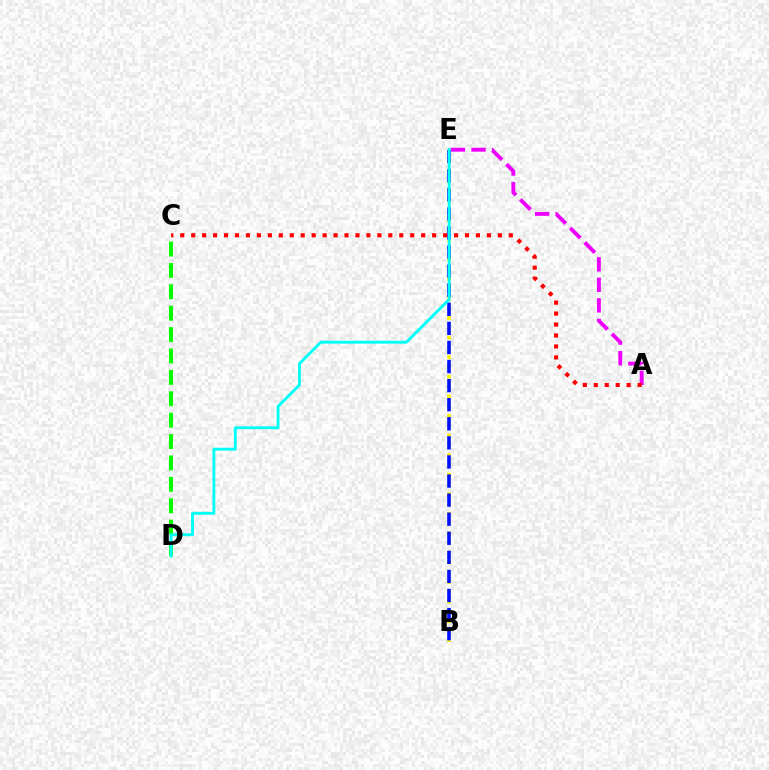{('A', 'E'): [{'color': '#ee00ff', 'line_style': 'dashed', 'thickness': 2.79}], ('C', 'D'): [{'color': '#08ff00', 'line_style': 'dashed', 'thickness': 2.91}], ('B', 'E'): [{'color': '#fcf500', 'line_style': 'dotted', 'thickness': 2.66}, {'color': '#0010ff', 'line_style': 'dashed', 'thickness': 2.59}], ('D', 'E'): [{'color': '#00fff6', 'line_style': 'solid', 'thickness': 2.06}], ('A', 'C'): [{'color': '#ff0000', 'line_style': 'dotted', 'thickness': 2.98}]}